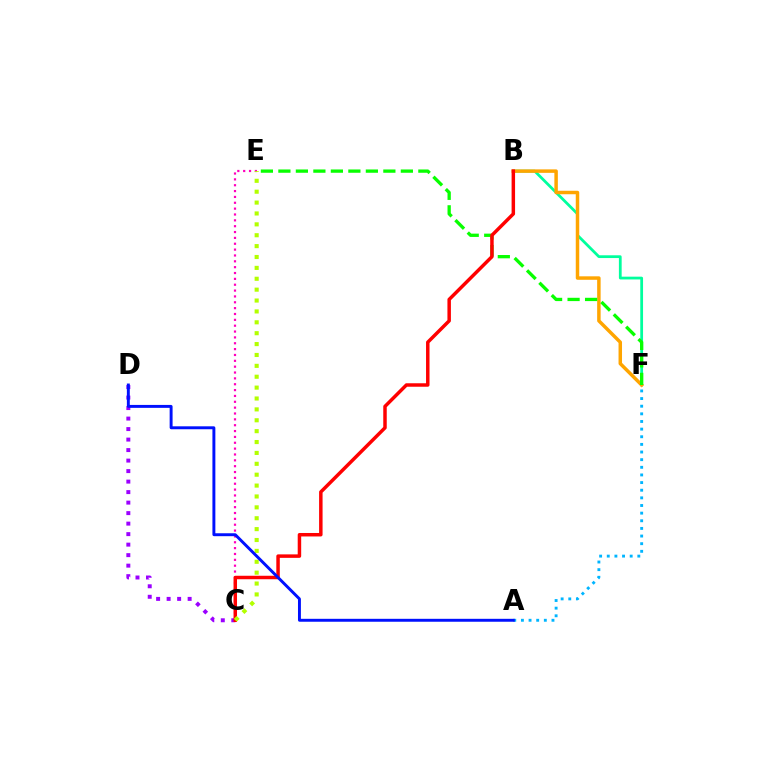{('B', 'F'): [{'color': '#00ff9d', 'line_style': 'solid', 'thickness': 1.99}, {'color': '#ffa500', 'line_style': 'solid', 'thickness': 2.5}], ('C', 'E'): [{'color': '#ff00bd', 'line_style': 'dotted', 'thickness': 1.59}, {'color': '#b3ff00', 'line_style': 'dotted', 'thickness': 2.96}], ('E', 'F'): [{'color': '#08ff00', 'line_style': 'dashed', 'thickness': 2.38}], ('C', 'D'): [{'color': '#9b00ff', 'line_style': 'dotted', 'thickness': 2.85}], ('A', 'F'): [{'color': '#00b5ff', 'line_style': 'dotted', 'thickness': 2.08}], ('B', 'C'): [{'color': '#ff0000', 'line_style': 'solid', 'thickness': 2.5}], ('A', 'D'): [{'color': '#0010ff', 'line_style': 'solid', 'thickness': 2.11}]}